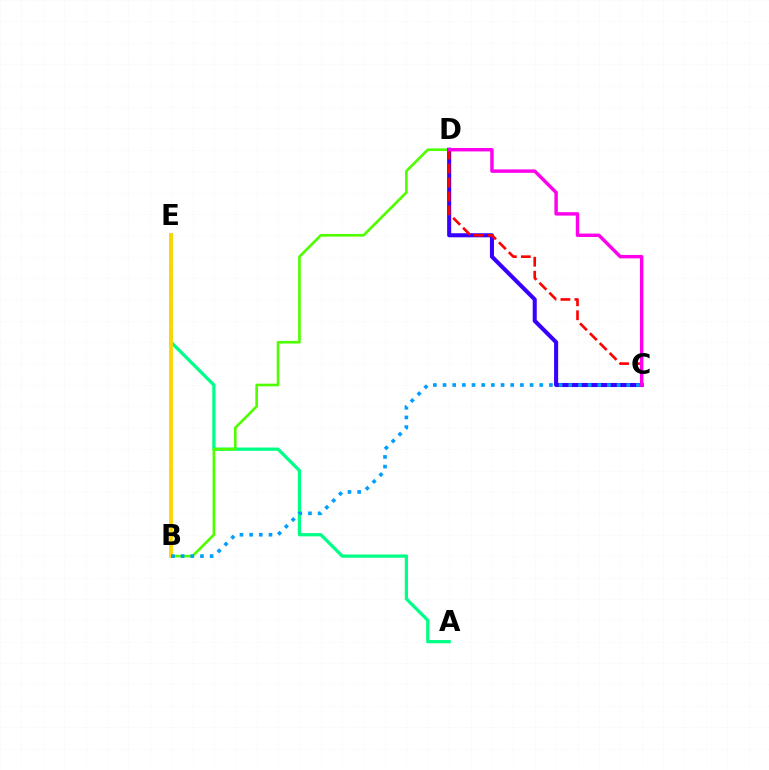{('A', 'E'): [{'color': '#00ff86', 'line_style': 'solid', 'thickness': 2.35}], ('B', 'D'): [{'color': '#4fff00', 'line_style': 'solid', 'thickness': 1.91}], ('B', 'E'): [{'color': '#ffd500', 'line_style': 'solid', 'thickness': 2.76}], ('C', 'D'): [{'color': '#3700ff', 'line_style': 'solid', 'thickness': 2.93}, {'color': '#ff0000', 'line_style': 'dashed', 'thickness': 1.9}, {'color': '#ff00ed', 'line_style': 'solid', 'thickness': 2.46}], ('B', 'C'): [{'color': '#009eff', 'line_style': 'dotted', 'thickness': 2.63}]}